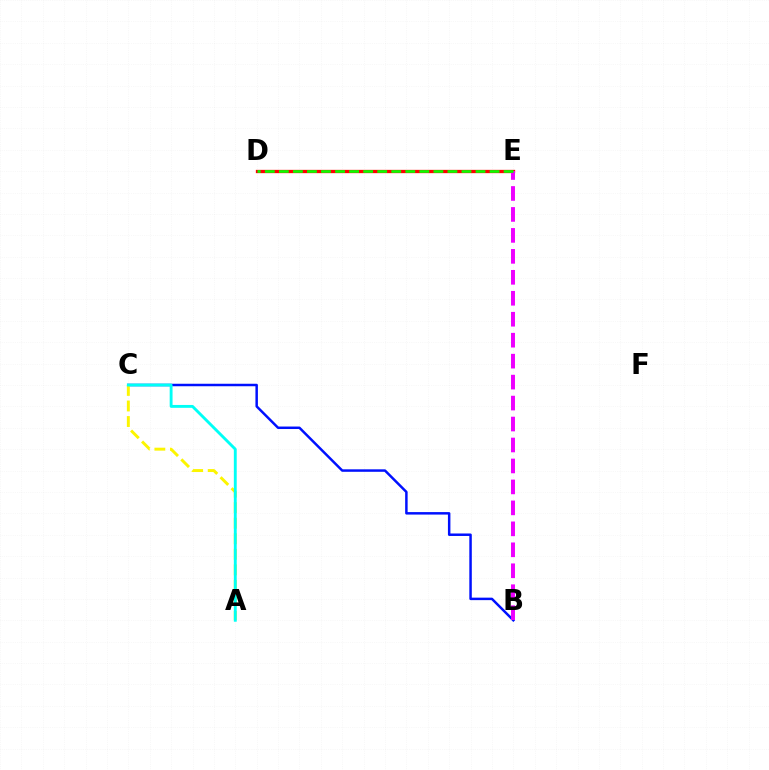{('D', 'E'): [{'color': '#ff0000', 'line_style': 'solid', 'thickness': 2.37}, {'color': '#08ff00', 'line_style': 'dashed', 'thickness': 1.91}], ('B', 'C'): [{'color': '#0010ff', 'line_style': 'solid', 'thickness': 1.79}], ('A', 'C'): [{'color': '#fcf500', 'line_style': 'dashed', 'thickness': 2.11}, {'color': '#00fff6', 'line_style': 'solid', 'thickness': 2.07}], ('B', 'E'): [{'color': '#ee00ff', 'line_style': 'dashed', 'thickness': 2.85}]}